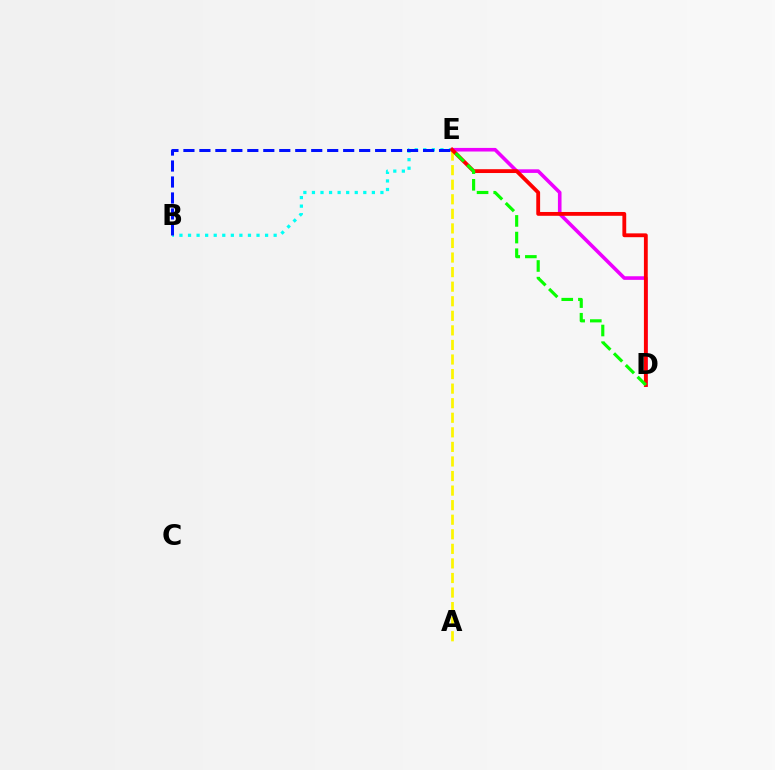{('D', 'E'): [{'color': '#ee00ff', 'line_style': 'solid', 'thickness': 2.6}, {'color': '#ff0000', 'line_style': 'solid', 'thickness': 2.76}, {'color': '#08ff00', 'line_style': 'dashed', 'thickness': 2.26}], ('B', 'E'): [{'color': '#00fff6', 'line_style': 'dotted', 'thickness': 2.33}, {'color': '#0010ff', 'line_style': 'dashed', 'thickness': 2.17}], ('A', 'E'): [{'color': '#fcf500', 'line_style': 'dashed', 'thickness': 1.98}]}